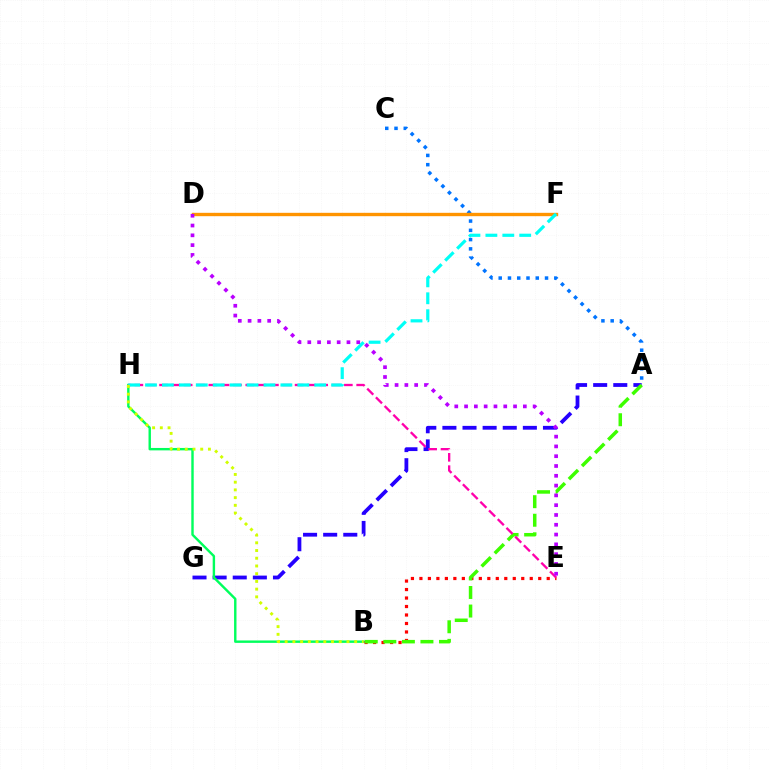{('A', 'G'): [{'color': '#2500ff', 'line_style': 'dashed', 'thickness': 2.73}], ('B', 'H'): [{'color': '#00ff5c', 'line_style': 'solid', 'thickness': 1.74}, {'color': '#d1ff00', 'line_style': 'dotted', 'thickness': 2.1}], ('A', 'C'): [{'color': '#0074ff', 'line_style': 'dotted', 'thickness': 2.52}], ('B', 'E'): [{'color': '#ff0000', 'line_style': 'dotted', 'thickness': 2.31}], ('A', 'B'): [{'color': '#3dff00', 'line_style': 'dashed', 'thickness': 2.52}], ('D', 'F'): [{'color': '#ff9400', 'line_style': 'solid', 'thickness': 2.42}], ('E', 'H'): [{'color': '#ff00ac', 'line_style': 'dashed', 'thickness': 1.67}], ('D', 'E'): [{'color': '#b900ff', 'line_style': 'dotted', 'thickness': 2.66}], ('F', 'H'): [{'color': '#00fff6', 'line_style': 'dashed', 'thickness': 2.3}]}